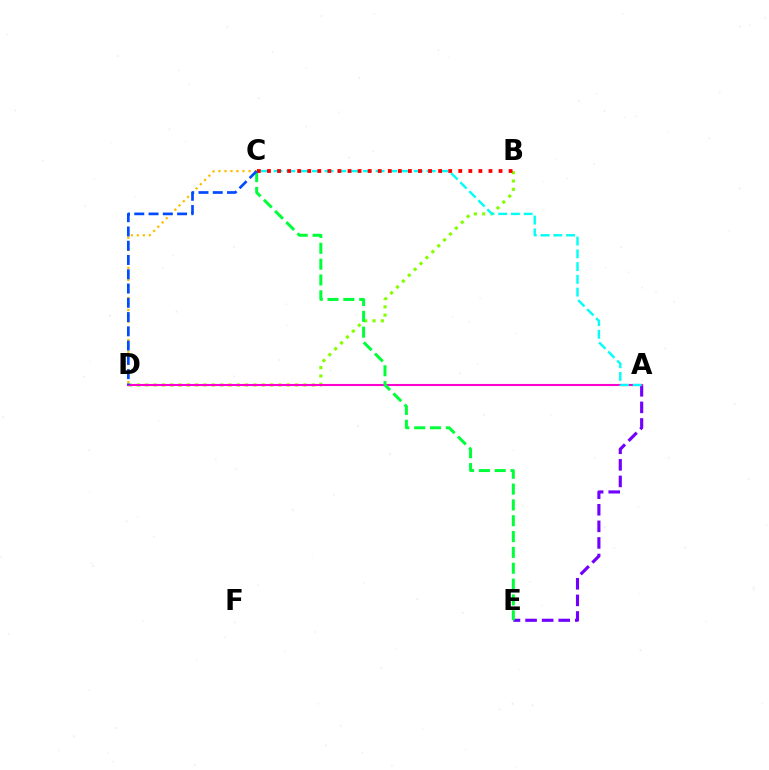{('A', 'E'): [{'color': '#7200ff', 'line_style': 'dashed', 'thickness': 2.25}], ('C', 'D'): [{'color': '#ffbd00', 'line_style': 'dotted', 'thickness': 1.63}, {'color': '#004bff', 'line_style': 'dashed', 'thickness': 1.94}], ('B', 'D'): [{'color': '#84ff00', 'line_style': 'dotted', 'thickness': 2.26}], ('A', 'D'): [{'color': '#ff00cf', 'line_style': 'solid', 'thickness': 1.51}], ('C', 'E'): [{'color': '#00ff39', 'line_style': 'dashed', 'thickness': 2.15}], ('A', 'C'): [{'color': '#00fff6', 'line_style': 'dashed', 'thickness': 1.73}], ('B', 'C'): [{'color': '#ff0000', 'line_style': 'dotted', 'thickness': 2.74}]}